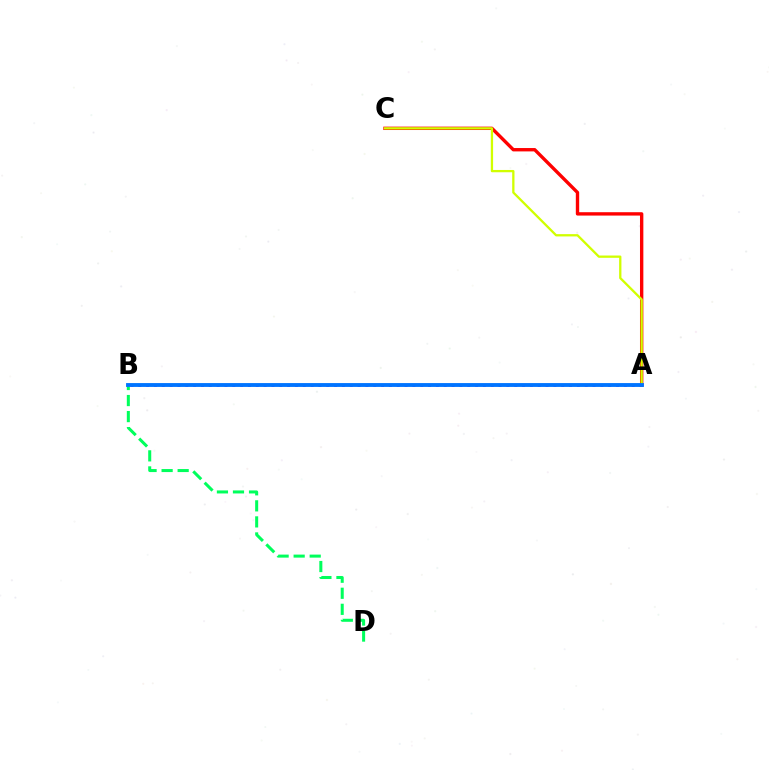{('A', 'B'): [{'color': '#b900ff', 'line_style': 'dotted', 'thickness': 2.13}, {'color': '#0074ff', 'line_style': 'solid', 'thickness': 2.78}], ('A', 'C'): [{'color': '#ff0000', 'line_style': 'solid', 'thickness': 2.42}, {'color': '#d1ff00', 'line_style': 'solid', 'thickness': 1.65}], ('B', 'D'): [{'color': '#00ff5c', 'line_style': 'dashed', 'thickness': 2.18}]}